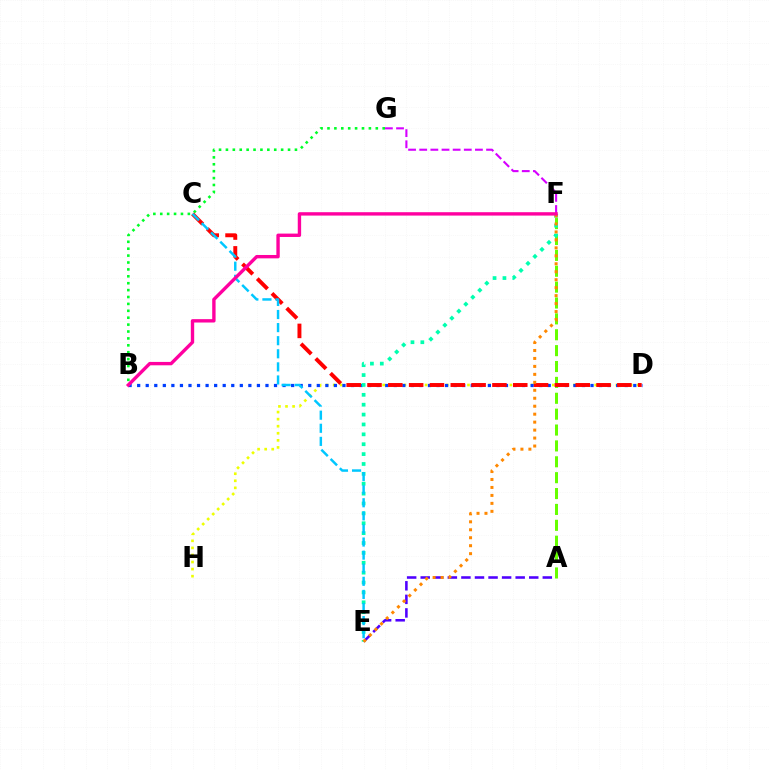{('A', 'E'): [{'color': '#4f00ff', 'line_style': 'dashed', 'thickness': 1.84}], ('F', 'G'): [{'color': '#d600ff', 'line_style': 'dashed', 'thickness': 1.51}], ('D', 'H'): [{'color': '#eeff00', 'line_style': 'dotted', 'thickness': 1.92}], ('B', 'D'): [{'color': '#003fff', 'line_style': 'dotted', 'thickness': 2.32}], ('B', 'G'): [{'color': '#00ff27', 'line_style': 'dotted', 'thickness': 1.87}], ('A', 'F'): [{'color': '#66ff00', 'line_style': 'dashed', 'thickness': 2.16}], ('E', 'F'): [{'color': '#00ffaf', 'line_style': 'dotted', 'thickness': 2.68}, {'color': '#ff8800', 'line_style': 'dotted', 'thickness': 2.16}], ('C', 'D'): [{'color': '#ff0000', 'line_style': 'dashed', 'thickness': 2.83}], ('C', 'E'): [{'color': '#00c7ff', 'line_style': 'dashed', 'thickness': 1.78}], ('B', 'F'): [{'color': '#ff00a0', 'line_style': 'solid', 'thickness': 2.43}]}